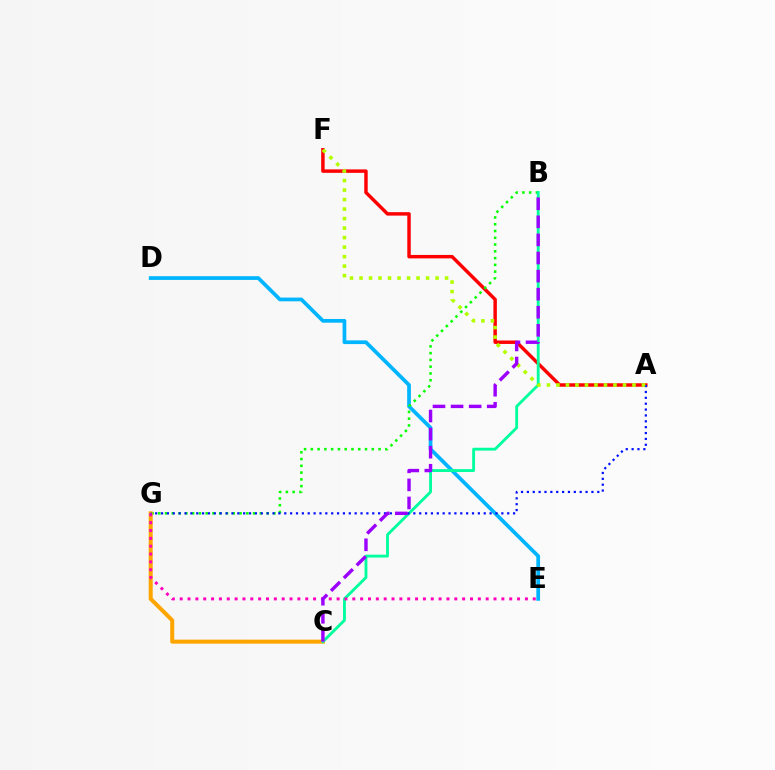{('D', 'E'): [{'color': '#00b5ff', 'line_style': 'solid', 'thickness': 2.68}], ('A', 'F'): [{'color': '#ff0000', 'line_style': 'solid', 'thickness': 2.48}, {'color': '#b3ff00', 'line_style': 'dotted', 'thickness': 2.58}], ('B', 'G'): [{'color': '#08ff00', 'line_style': 'dotted', 'thickness': 1.84}], ('C', 'G'): [{'color': '#ffa500', 'line_style': 'solid', 'thickness': 2.89}], ('B', 'C'): [{'color': '#00ff9d', 'line_style': 'solid', 'thickness': 2.05}, {'color': '#9b00ff', 'line_style': 'dashed', 'thickness': 2.46}], ('E', 'G'): [{'color': '#ff00bd', 'line_style': 'dotted', 'thickness': 2.13}], ('A', 'G'): [{'color': '#0010ff', 'line_style': 'dotted', 'thickness': 1.59}]}